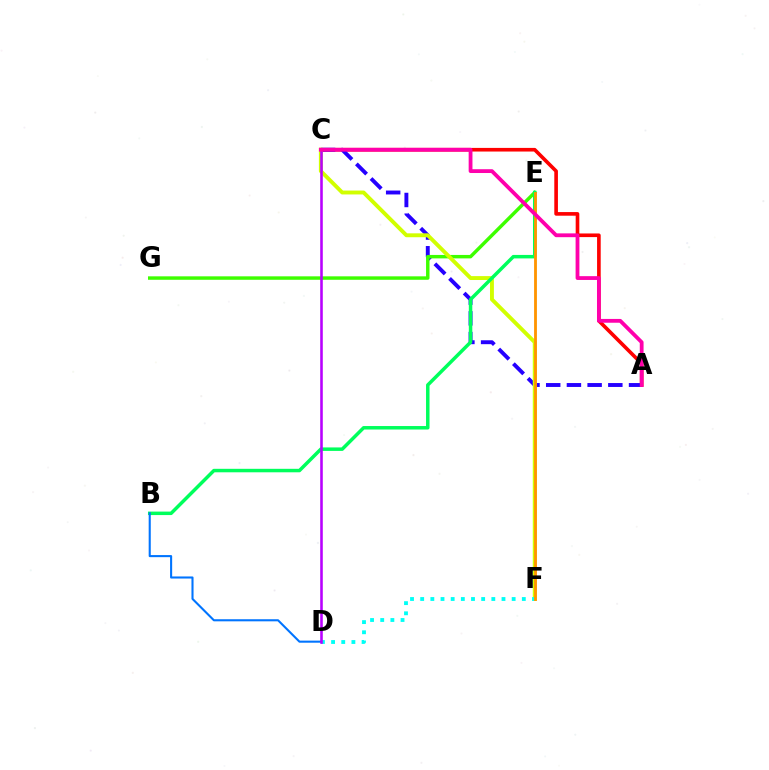{('A', 'C'): [{'color': '#ff0000', 'line_style': 'solid', 'thickness': 2.62}, {'color': '#2500ff', 'line_style': 'dashed', 'thickness': 2.81}, {'color': '#ff00ac', 'line_style': 'solid', 'thickness': 2.74}], ('E', 'G'): [{'color': '#3dff00', 'line_style': 'solid', 'thickness': 2.48}], ('C', 'F'): [{'color': '#d1ff00', 'line_style': 'solid', 'thickness': 2.81}], ('B', 'E'): [{'color': '#00ff5c', 'line_style': 'solid', 'thickness': 2.51}], ('B', 'D'): [{'color': '#0074ff', 'line_style': 'solid', 'thickness': 1.5}], ('D', 'F'): [{'color': '#00fff6', 'line_style': 'dotted', 'thickness': 2.76}], ('C', 'D'): [{'color': '#b900ff', 'line_style': 'solid', 'thickness': 1.86}], ('E', 'F'): [{'color': '#ff9400', 'line_style': 'solid', 'thickness': 2.04}]}